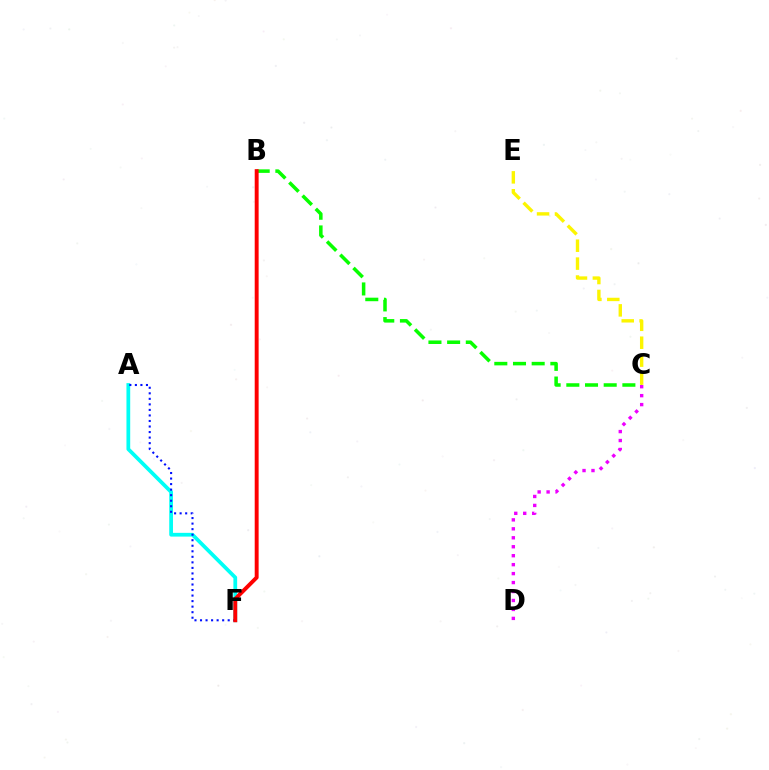{('B', 'C'): [{'color': '#08ff00', 'line_style': 'dashed', 'thickness': 2.54}], ('A', 'F'): [{'color': '#00fff6', 'line_style': 'solid', 'thickness': 2.7}, {'color': '#0010ff', 'line_style': 'dotted', 'thickness': 1.5}], ('C', 'E'): [{'color': '#fcf500', 'line_style': 'dashed', 'thickness': 2.43}], ('B', 'F'): [{'color': '#ff0000', 'line_style': 'solid', 'thickness': 2.82}], ('C', 'D'): [{'color': '#ee00ff', 'line_style': 'dotted', 'thickness': 2.43}]}